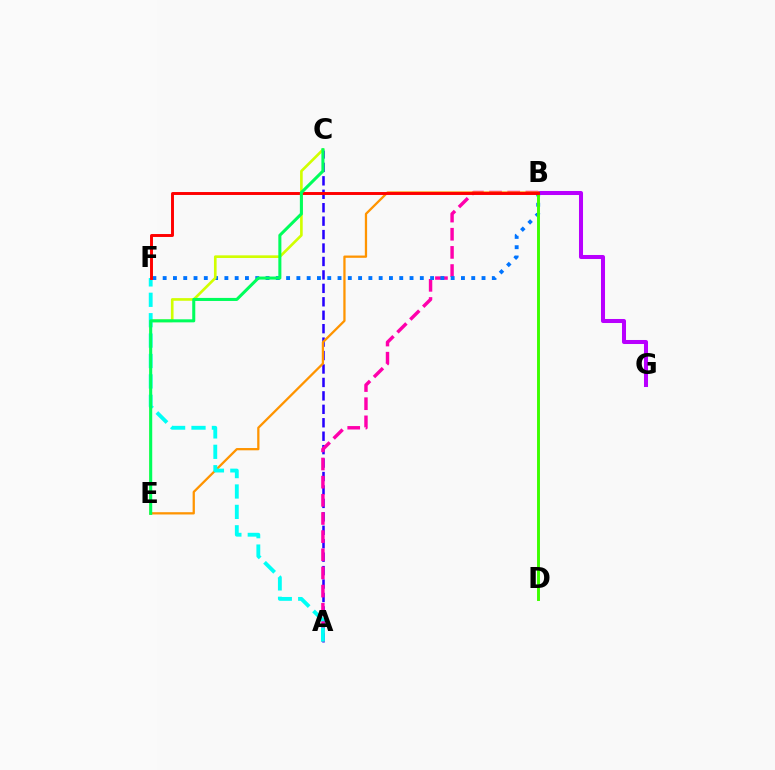{('A', 'C'): [{'color': '#2500ff', 'line_style': 'dashed', 'thickness': 1.83}], ('B', 'G'): [{'color': '#b900ff', 'line_style': 'solid', 'thickness': 2.9}], ('A', 'B'): [{'color': '#ff00ac', 'line_style': 'dashed', 'thickness': 2.47}], ('B', 'F'): [{'color': '#0074ff', 'line_style': 'dotted', 'thickness': 2.79}, {'color': '#ff0000', 'line_style': 'solid', 'thickness': 2.11}], ('C', 'E'): [{'color': '#d1ff00', 'line_style': 'solid', 'thickness': 1.9}, {'color': '#00ff5c', 'line_style': 'solid', 'thickness': 2.19}], ('B', 'D'): [{'color': '#3dff00', 'line_style': 'solid', 'thickness': 2.11}], ('B', 'E'): [{'color': '#ff9400', 'line_style': 'solid', 'thickness': 1.64}], ('A', 'F'): [{'color': '#00fff6', 'line_style': 'dashed', 'thickness': 2.77}]}